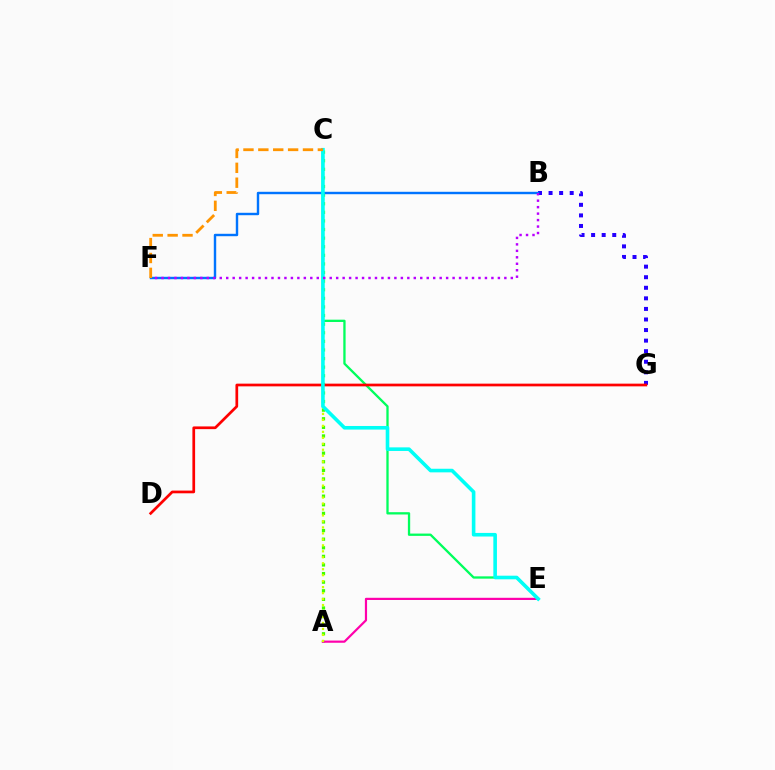{('A', 'C'): [{'color': '#3dff00', 'line_style': 'dotted', 'thickness': 2.34}, {'color': '#d1ff00', 'line_style': 'dotted', 'thickness': 1.62}], ('A', 'E'): [{'color': '#ff00ac', 'line_style': 'solid', 'thickness': 1.58}], ('C', 'E'): [{'color': '#00ff5c', 'line_style': 'solid', 'thickness': 1.66}, {'color': '#00fff6', 'line_style': 'solid', 'thickness': 2.59}], ('B', 'G'): [{'color': '#2500ff', 'line_style': 'dotted', 'thickness': 2.87}], ('B', 'F'): [{'color': '#0074ff', 'line_style': 'solid', 'thickness': 1.74}, {'color': '#b900ff', 'line_style': 'dotted', 'thickness': 1.76}], ('D', 'G'): [{'color': '#ff0000', 'line_style': 'solid', 'thickness': 1.95}], ('C', 'F'): [{'color': '#ff9400', 'line_style': 'dashed', 'thickness': 2.02}]}